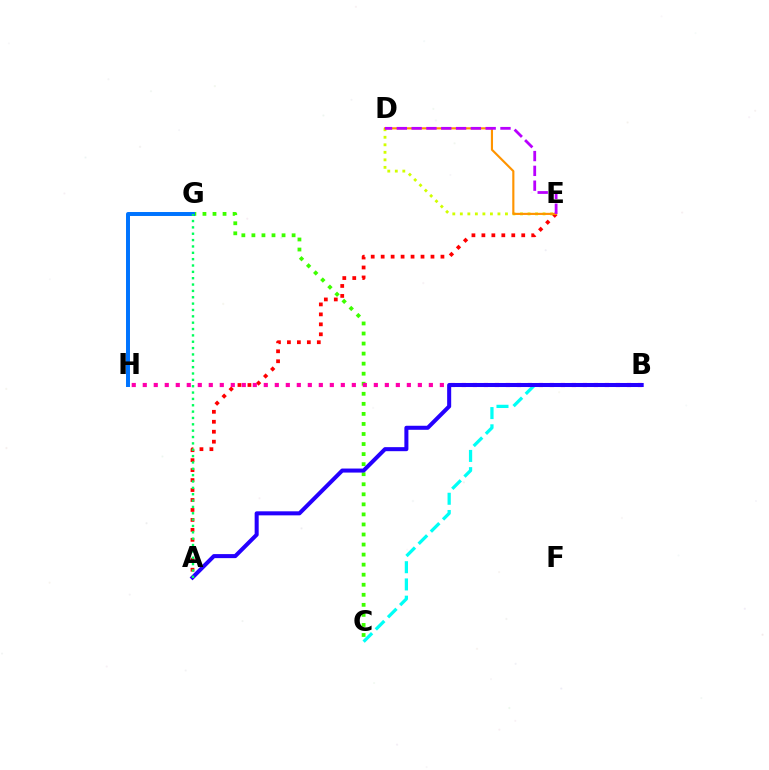{('B', 'C'): [{'color': '#00fff6', 'line_style': 'dashed', 'thickness': 2.34}], ('A', 'E'): [{'color': '#ff0000', 'line_style': 'dotted', 'thickness': 2.71}], ('C', 'G'): [{'color': '#3dff00', 'line_style': 'dotted', 'thickness': 2.73}], ('B', 'H'): [{'color': '#ff00ac', 'line_style': 'dotted', 'thickness': 2.99}], ('D', 'E'): [{'color': '#d1ff00', 'line_style': 'dotted', 'thickness': 2.04}, {'color': '#ff9400', 'line_style': 'solid', 'thickness': 1.54}, {'color': '#b900ff', 'line_style': 'dashed', 'thickness': 2.01}], ('G', 'H'): [{'color': '#0074ff', 'line_style': 'solid', 'thickness': 2.86}], ('A', 'B'): [{'color': '#2500ff', 'line_style': 'solid', 'thickness': 2.91}], ('A', 'G'): [{'color': '#00ff5c', 'line_style': 'dotted', 'thickness': 1.73}]}